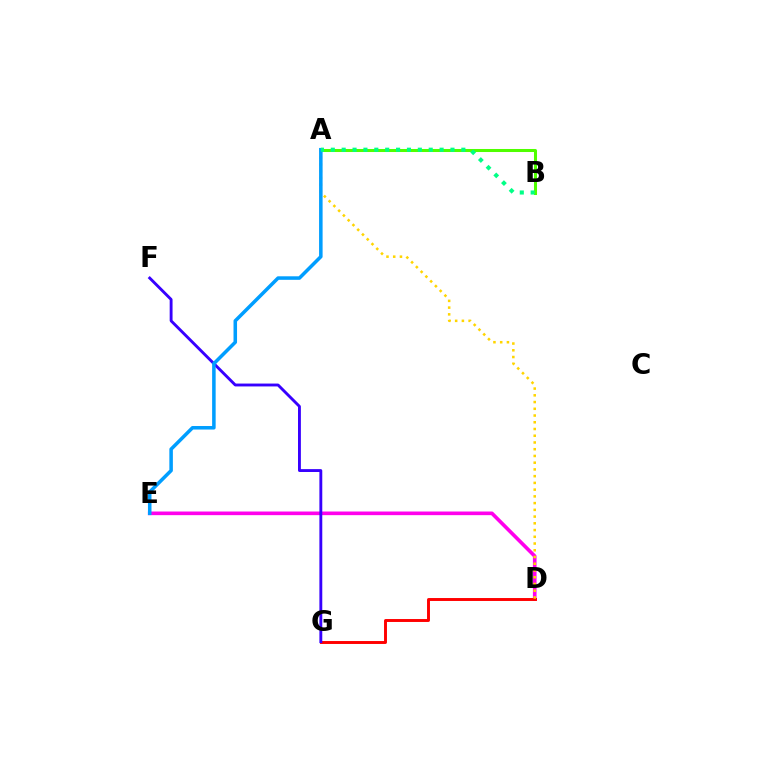{('D', 'E'): [{'color': '#ff00ed', 'line_style': 'solid', 'thickness': 2.62}], ('A', 'B'): [{'color': '#4fff00', 'line_style': 'solid', 'thickness': 2.18}, {'color': '#00ff86', 'line_style': 'dotted', 'thickness': 2.96}], ('D', 'G'): [{'color': '#ff0000', 'line_style': 'solid', 'thickness': 2.11}], ('F', 'G'): [{'color': '#3700ff', 'line_style': 'solid', 'thickness': 2.07}], ('A', 'D'): [{'color': '#ffd500', 'line_style': 'dotted', 'thickness': 1.83}], ('A', 'E'): [{'color': '#009eff', 'line_style': 'solid', 'thickness': 2.54}]}